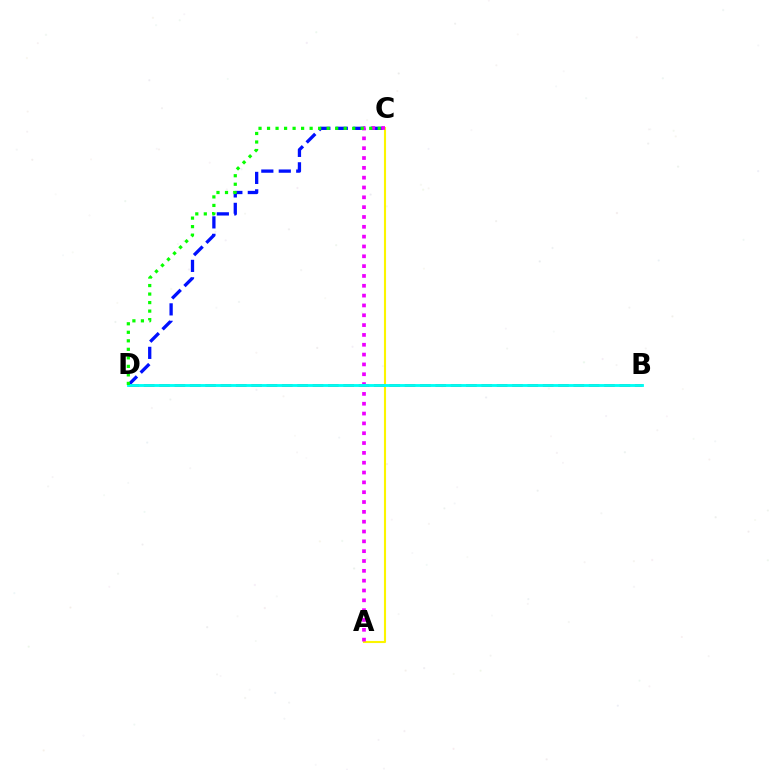{('C', 'D'): [{'color': '#0010ff', 'line_style': 'dashed', 'thickness': 2.37}, {'color': '#08ff00', 'line_style': 'dotted', 'thickness': 2.31}], ('A', 'C'): [{'color': '#fcf500', 'line_style': 'solid', 'thickness': 1.52}, {'color': '#ee00ff', 'line_style': 'dotted', 'thickness': 2.67}], ('B', 'D'): [{'color': '#ff0000', 'line_style': 'dashed', 'thickness': 2.08}, {'color': '#00fff6', 'line_style': 'solid', 'thickness': 2.06}]}